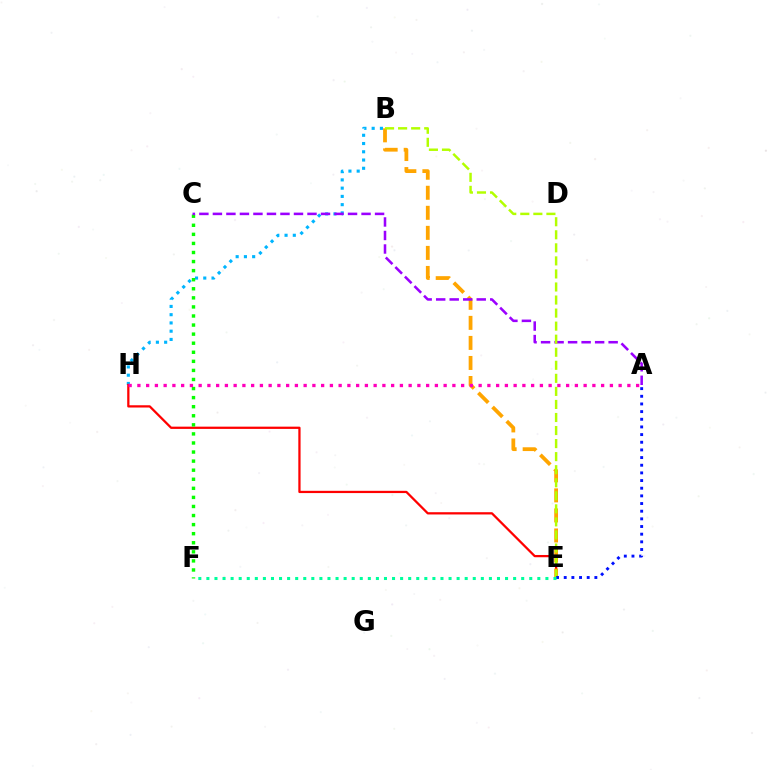{('B', 'H'): [{'color': '#00b5ff', 'line_style': 'dotted', 'thickness': 2.24}], ('E', 'H'): [{'color': '#ff0000', 'line_style': 'solid', 'thickness': 1.63}], ('B', 'E'): [{'color': '#ffa500', 'line_style': 'dashed', 'thickness': 2.72}, {'color': '#b3ff00', 'line_style': 'dashed', 'thickness': 1.77}], ('C', 'F'): [{'color': '#08ff00', 'line_style': 'dotted', 'thickness': 2.46}], ('A', 'C'): [{'color': '#9b00ff', 'line_style': 'dashed', 'thickness': 1.84}], ('A', 'H'): [{'color': '#ff00bd', 'line_style': 'dotted', 'thickness': 2.38}], ('A', 'E'): [{'color': '#0010ff', 'line_style': 'dotted', 'thickness': 2.08}], ('E', 'F'): [{'color': '#00ff9d', 'line_style': 'dotted', 'thickness': 2.19}]}